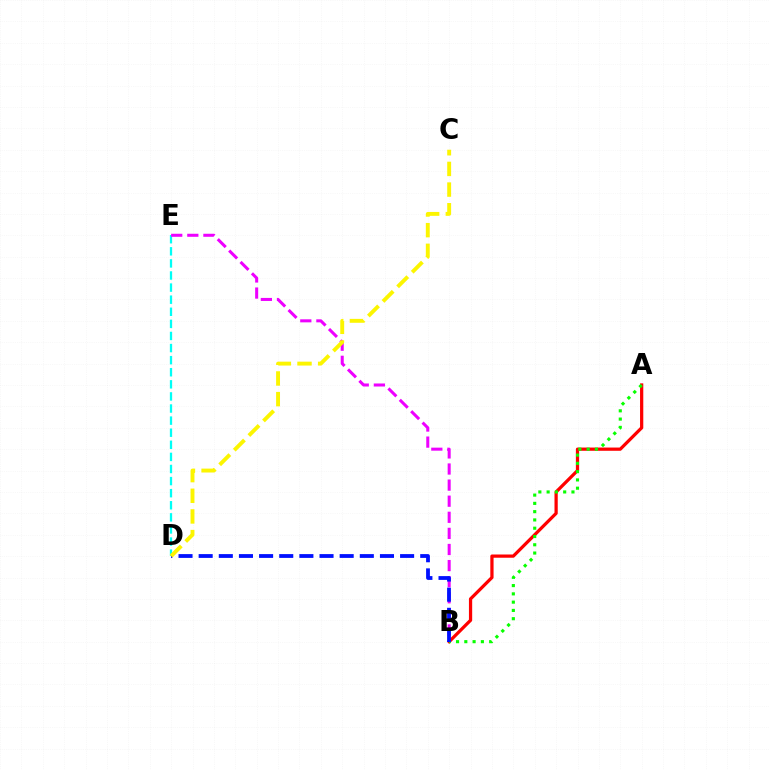{('A', 'B'): [{'color': '#ff0000', 'line_style': 'solid', 'thickness': 2.33}, {'color': '#08ff00', 'line_style': 'dotted', 'thickness': 2.25}], ('D', 'E'): [{'color': '#00fff6', 'line_style': 'dashed', 'thickness': 1.64}], ('B', 'E'): [{'color': '#ee00ff', 'line_style': 'dashed', 'thickness': 2.19}], ('B', 'D'): [{'color': '#0010ff', 'line_style': 'dashed', 'thickness': 2.74}], ('C', 'D'): [{'color': '#fcf500', 'line_style': 'dashed', 'thickness': 2.81}]}